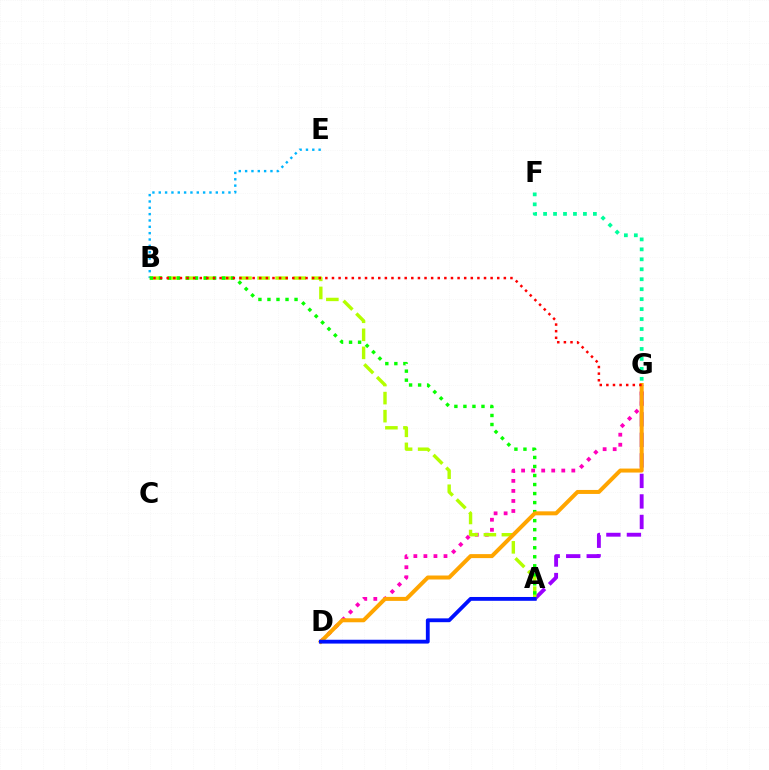{('B', 'E'): [{'color': '#00b5ff', 'line_style': 'dotted', 'thickness': 1.72}], ('A', 'G'): [{'color': '#9b00ff', 'line_style': 'dashed', 'thickness': 2.79}], ('D', 'G'): [{'color': '#ff00bd', 'line_style': 'dotted', 'thickness': 2.73}, {'color': '#ffa500', 'line_style': 'solid', 'thickness': 2.87}], ('A', 'B'): [{'color': '#b3ff00', 'line_style': 'dashed', 'thickness': 2.45}, {'color': '#08ff00', 'line_style': 'dotted', 'thickness': 2.45}], ('F', 'G'): [{'color': '#00ff9d', 'line_style': 'dotted', 'thickness': 2.71}], ('B', 'G'): [{'color': '#ff0000', 'line_style': 'dotted', 'thickness': 1.8}], ('A', 'D'): [{'color': '#0010ff', 'line_style': 'solid', 'thickness': 2.75}]}